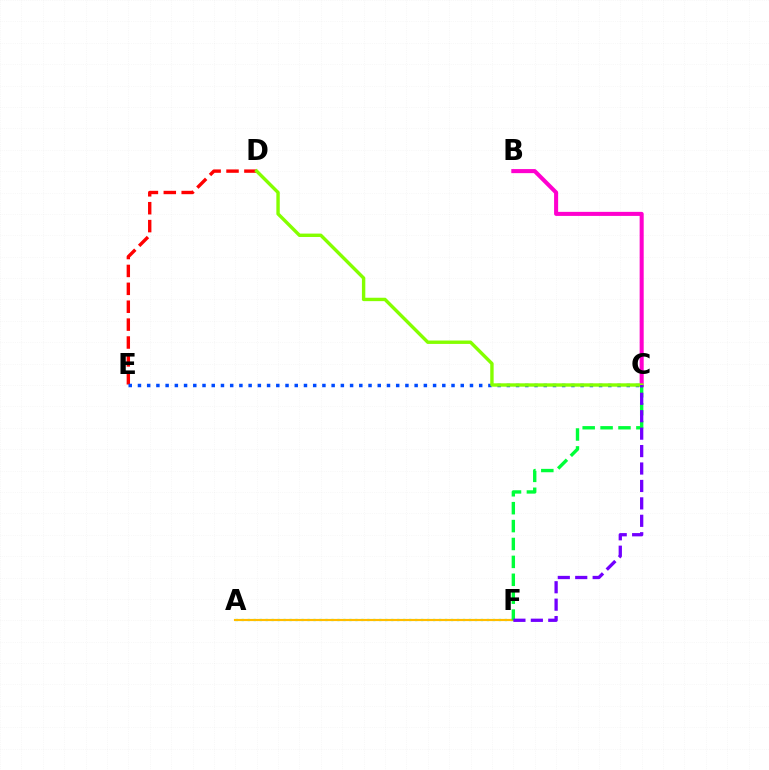{('A', 'F'): [{'color': '#00fff6', 'line_style': 'dotted', 'thickness': 1.62}, {'color': '#ffbd00', 'line_style': 'solid', 'thickness': 1.56}], ('D', 'E'): [{'color': '#ff0000', 'line_style': 'dashed', 'thickness': 2.43}], ('C', 'F'): [{'color': '#00ff39', 'line_style': 'dashed', 'thickness': 2.43}, {'color': '#7200ff', 'line_style': 'dashed', 'thickness': 2.37}], ('C', 'E'): [{'color': '#004bff', 'line_style': 'dotted', 'thickness': 2.51}], ('B', 'C'): [{'color': '#ff00cf', 'line_style': 'solid', 'thickness': 2.92}], ('C', 'D'): [{'color': '#84ff00', 'line_style': 'solid', 'thickness': 2.44}]}